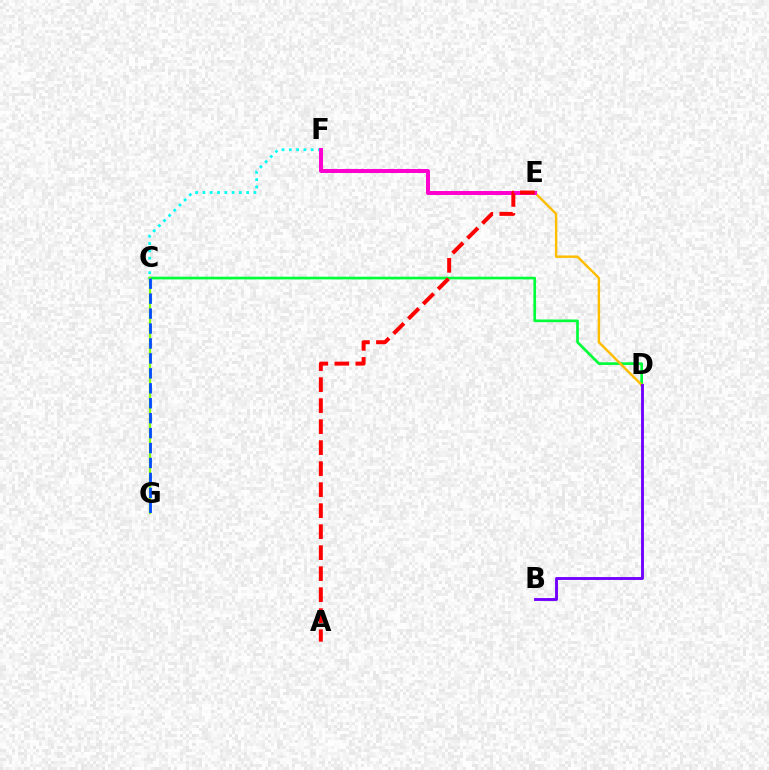{('C', 'D'): [{'color': '#00ff39', 'line_style': 'solid', 'thickness': 1.92}], ('C', 'F'): [{'color': '#00fff6', 'line_style': 'dotted', 'thickness': 1.98}], ('D', 'E'): [{'color': '#ffbd00', 'line_style': 'solid', 'thickness': 1.75}], ('B', 'D'): [{'color': '#7200ff', 'line_style': 'solid', 'thickness': 2.07}], ('E', 'F'): [{'color': '#ff00cf', 'line_style': 'solid', 'thickness': 2.86}], ('C', 'G'): [{'color': '#84ff00', 'line_style': 'solid', 'thickness': 1.66}, {'color': '#004bff', 'line_style': 'dashed', 'thickness': 2.03}], ('A', 'E'): [{'color': '#ff0000', 'line_style': 'dashed', 'thickness': 2.85}]}